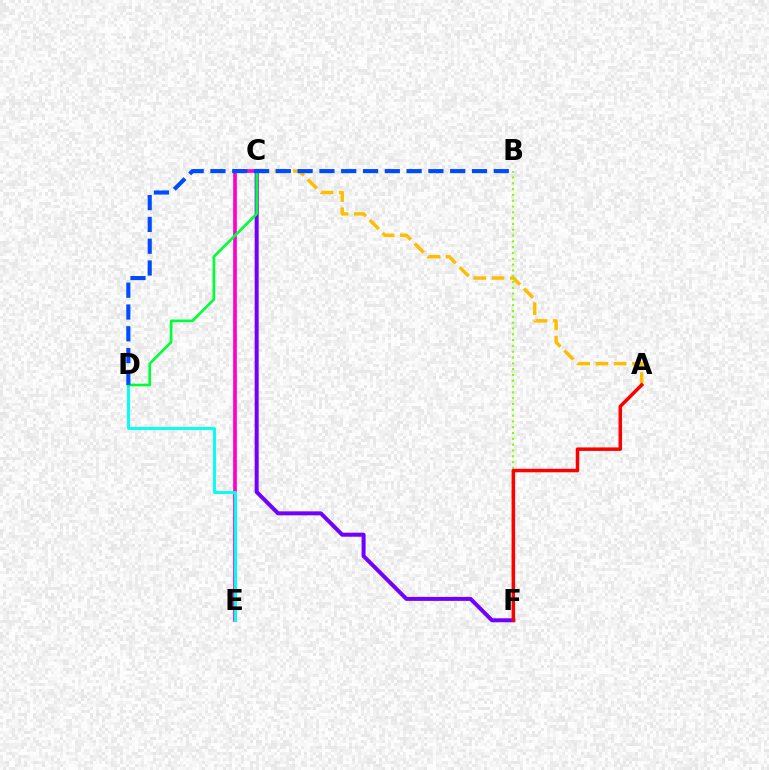{('C', 'E'): [{'color': '#ff00cf', 'line_style': 'solid', 'thickness': 2.65}], ('A', 'C'): [{'color': '#ffbd00', 'line_style': 'dashed', 'thickness': 2.48}], ('D', 'E'): [{'color': '#00fff6', 'line_style': 'solid', 'thickness': 2.11}], ('B', 'F'): [{'color': '#84ff00', 'line_style': 'dotted', 'thickness': 1.58}], ('C', 'F'): [{'color': '#7200ff', 'line_style': 'solid', 'thickness': 2.87}], ('C', 'D'): [{'color': '#00ff39', 'line_style': 'solid', 'thickness': 1.92}], ('B', 'D'): [{'color': '#004bff', 'line_style': 'dashed', 'thickness': 2.96}], ('A', 'F'): [{'color': '#ff0000', 'line_style': 'solid', 'thickness': 2.52}]}